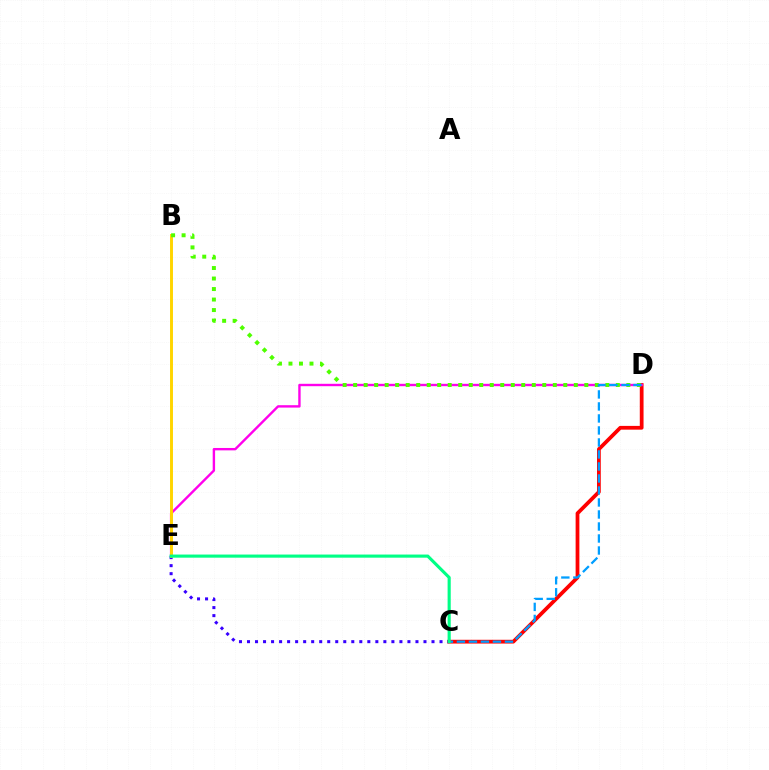{('C', 'D'): [{'color': '#ff0000', 'line_style': 'solid', 'thickness': 2.71}, {'color': '#009eff', 'line_style': 'dashed', 'thickness': 1.63}], ('D', 'E'): [{'color': '#ff00ed', 'line_style': 'solid', 'thickness': 1.72}], ('C', 'E'): [{'color': '#3700ff', 'line_style': 'dotted', 'thickness': 2.18}, {'color': '#00ff86', 'line_style': 'solid', 'thickness': 2.26}], ('B', 'E'): [{'color': '#ffd500', 'line_style': 'solid', 'thickness': 2.12}], ('B', 'D'): [{'color': '#4fff00', 'line_style': 'dotted', 'thickness': 2.85}]}